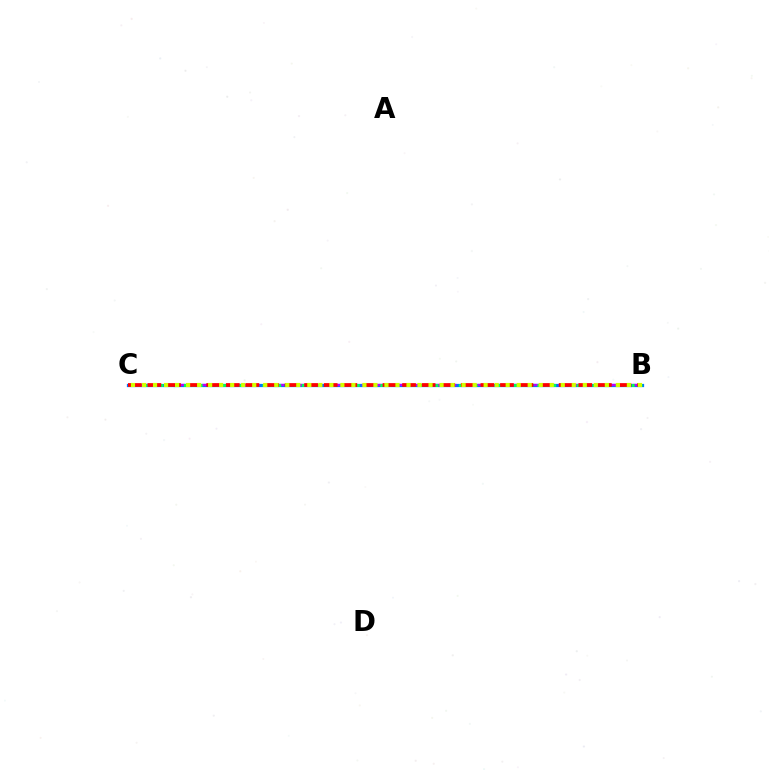{('B', 'C'): [{'color': '#0074ff', 'line_style': 'solid', 'thickness': 2.33}, {'color': '#b900ff', 'line_style': 'dashed', 'thickness': 1.67}, {'color': '#00ff5c', 'line_style': 'dotted', 'thickness': 2.13}, {'color': '#ff0000', 'line_style': 'dashed', 'thickness': 2.66}, {'color': '#d1ff00', 'line_style': 'dotted', 'thickness': 2.99}]}